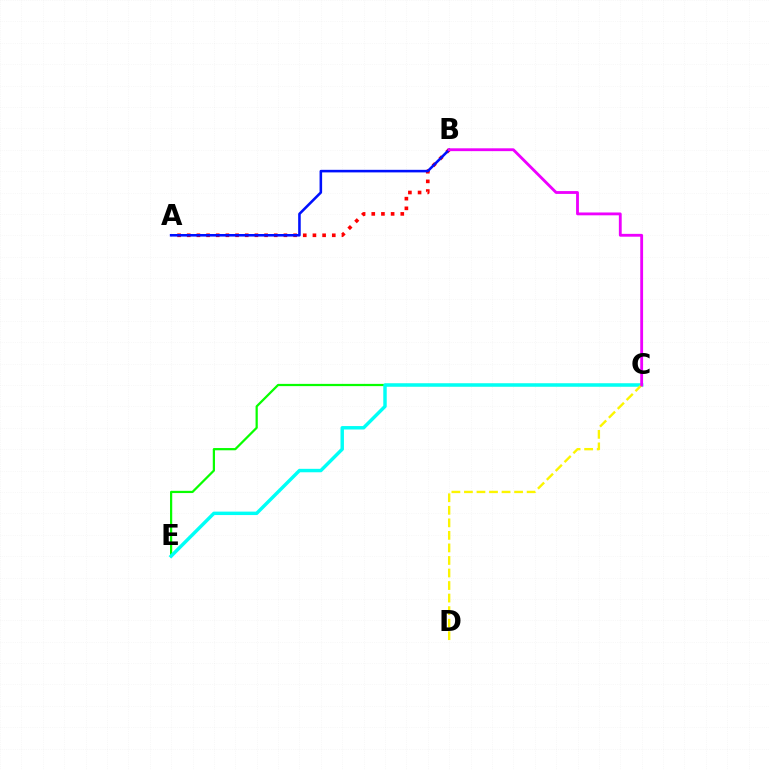{('C', 'E'): [{'color': '#08ff00', 'line_style': 'solid', 'thickness': 1.61}, {'color': '#00fff6', 'line_style': 'solid', 'thickness': 2.48}], ('A', 'B'): [{'color': '#ff0000', 'line_style': 'dotted', 'thickness': 2.63}, {'color': '#0010ff', 'line_style': 'solid', 'thickness': 1.85}], ('C', 'D'): [{'color': '#fcf500', 'line_style': 'dashed', 'thickness': 1.7}], ('B', 'C'): [{'color': '#ee00ff', 'line_style': 'solid', 'thickness': 2.04}]}